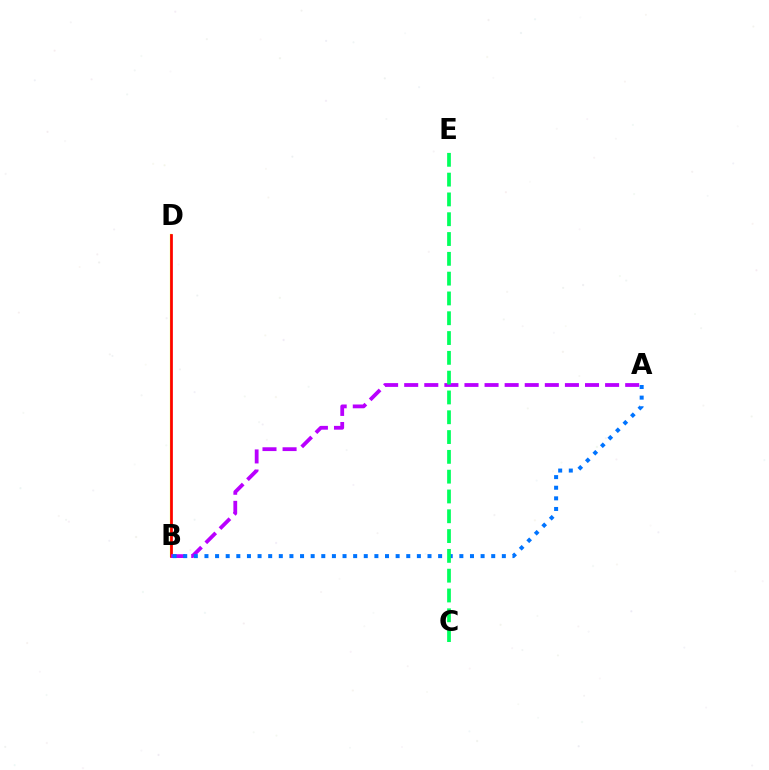{('B', 'D'): [{'color': '#d1ff00', 'line_style': 'solid', 'thickness': 1.59}, {'color': '#ff0000', 'line_style': 'solid', 'thickness': 1.96}], ('A', 'B'): [{'color': '#b900ff', 'line_style': 'dashed', 'thickness': 2.73}, {'color': '#0074ff', 'line_style': 'dotted', 'thickness': 2.89}], ('C', 'E'): [{'color': '#00ff5c', 'line_style': 'dashed', 'thickness': 2.69}]}